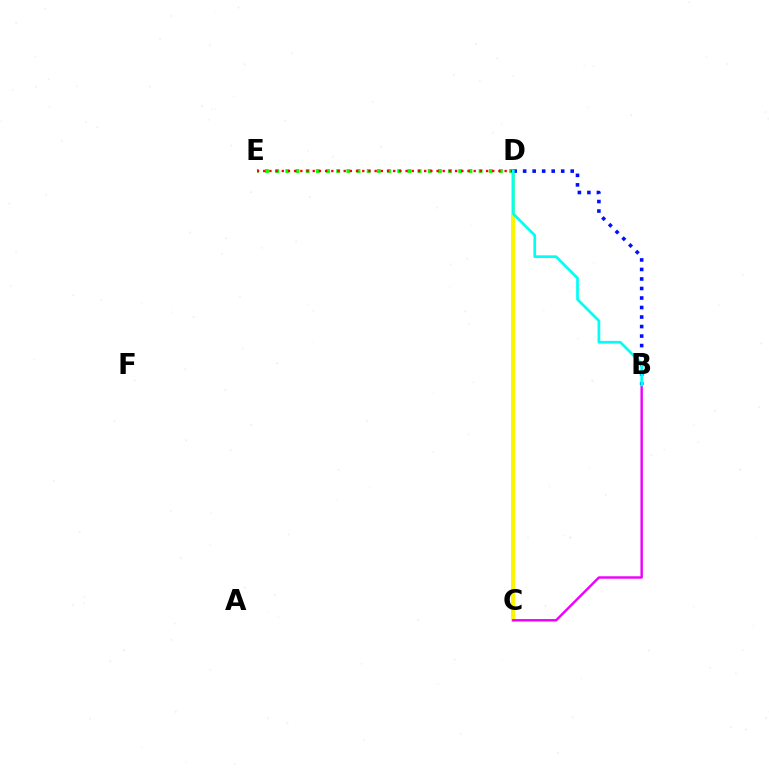{('C', 'D'): [{'color': '#fcf500', 'line_style': 'solid', 'thickness': 2.91}], ('B', 'C'): [{'color': '#ee00ff', 'line_style': 'solid', 'thickness': 1.74}], ('D', 'E'): [{'color': '#08ff00', 'line_style': 'dotted', 'thickness': 2.76}, {'color': '#ff0000', 'line_style': 'dotted', 'thickness': 1.68}], ('B', 'D'): [{'color': '#0010ff', 'line_style': 'dotted', 'thickness': 2.59}, {'color': '#00fff6', 'line_style': 'solid', 'thickness': 1.95}]}